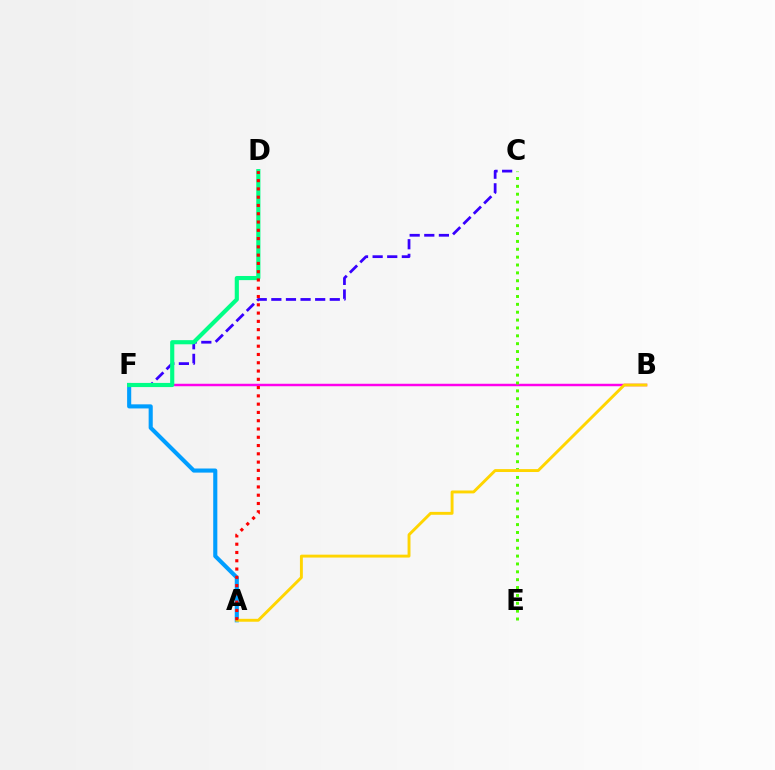{('A', 'F'): [{'color': '#009eff', 'line_style': 'solid', 'thickness': 2.95}], ('C', 'F'): [{'color': '#3700ff', 'line_style': 'dashed', 'thickness': 1.98}], ('B', 'F'): [{'color': '#ff00ed', 'line_style': 'solid', 'thickness': 1.78}], ('C', 'E'): [{'color': '#4fff00', 'line_style': 'dotted', 'thickness': 2.14}], ('D', 'F'): [{'color': '#00ff86', 'line_style': 'solid', 'thickness': 2.98}], ('A', 'B'): [{'color': '#ffd500', 'line_style': 'solid', 'thickness': 2.09}], ('A', 'D'): [{'color': '#ff0000', 'line_style': 'dotted', 'thickness': 2.25}]}